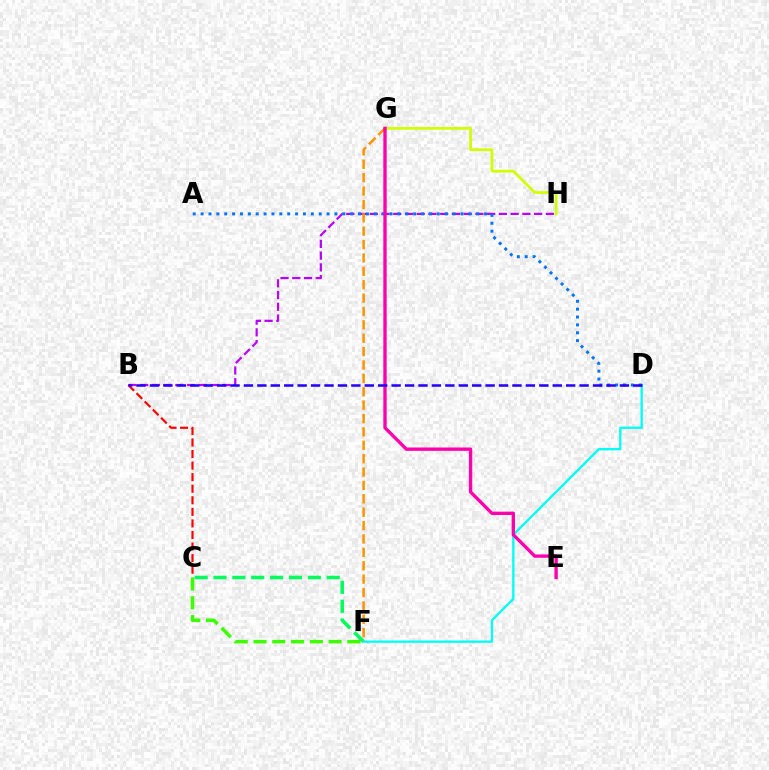{('B', 'C'): [{'color': '#ff0000', 'line_style': 'dashed', 'thickness': 1.57}], ('C', 'F'): [{'color': '#3dff00', 'line_style': 'dashed', 'thickness': 2.55}, {'color': '#00ff5c', 'line_style': 'dashed', 'thickness': 2.56}], ('G', 'H'): [{'color': '#d1ff00', 'line_style': 'solid', 'thickness': 1.98}], ('B', 'H'): [{'color': '#b900ff', 'line_style': 'dashed', 'thickness': 1.59}], ('D', 'F'): [{'color': '#00fff6', 'line_style': 'solid', 'thickness': 1.66}], ('A', 'D'): [{'color': '#0074ff', 'line_style': 'dotted', 'thickness': 2.14}], ('F', 'G'): [{'color': '#ff9400', 'line_style': 'dashed', 'thickness': 1.82}], ('E', 'G'): [{'color': '#ff00ac', 'line_style': 'solid', 'thickness': 2.41}], ('B', 'D'): [{'color': '#2500ff', 'line_style': 'dashed', 'thickness': 1.82}]}